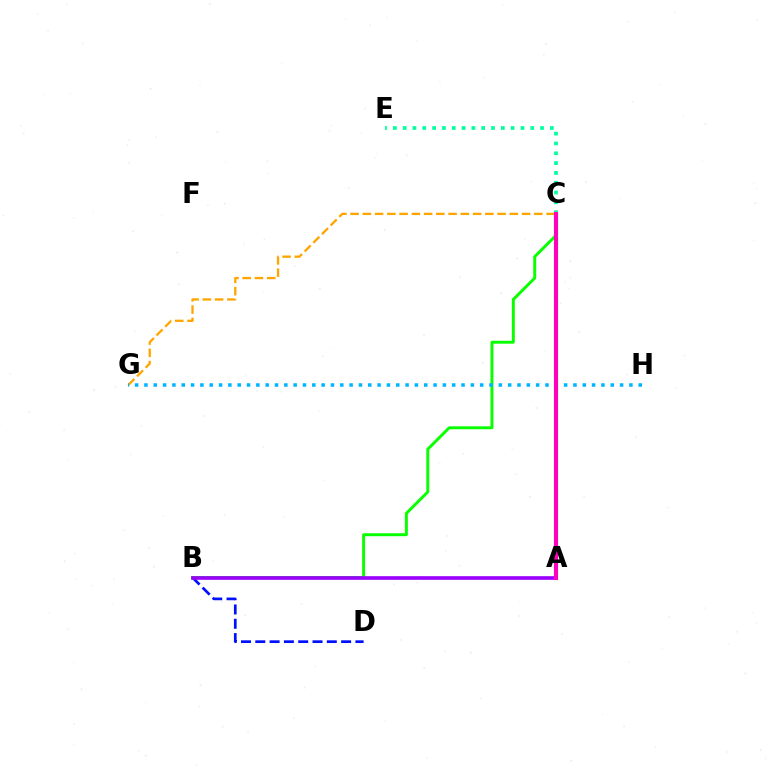{('A', 'C'): [{'color': '#b3ff00', 'line_style': 'dashed', 'thickness': 2.22}, {'color': '#ff0000', 'line_style': 'dotted', 'thickness': 2.11}, {'color': '#ff00bd', 'line_style': 'solid', 'thickness': 2.97}], ('C', 'G'): [{'color': '#ffa500', 'line_style': 'dashed', 'thickness': 1.66}], ('B', 'C'): [{'color': '#08ff00', 'line_style': 'solid', 'thickness': 2.11}], ('B', 'D'): [{'color': '#0010ff', 'line_style': 'dashed', 'thickness': 1.94}], ('C', 'E'): [{'color': '#00ff9d', 'line_style': 'dotted', 'thickness': 2.67}], ('A', 'B'): [{'color': '#9b00ff', 'line_style': 'solid', 'thickness': 2.63}], ('G', 'H'): [{'color': '#00b5ff', 'line_style': 'dotted', 'thickness': 2.53}]}